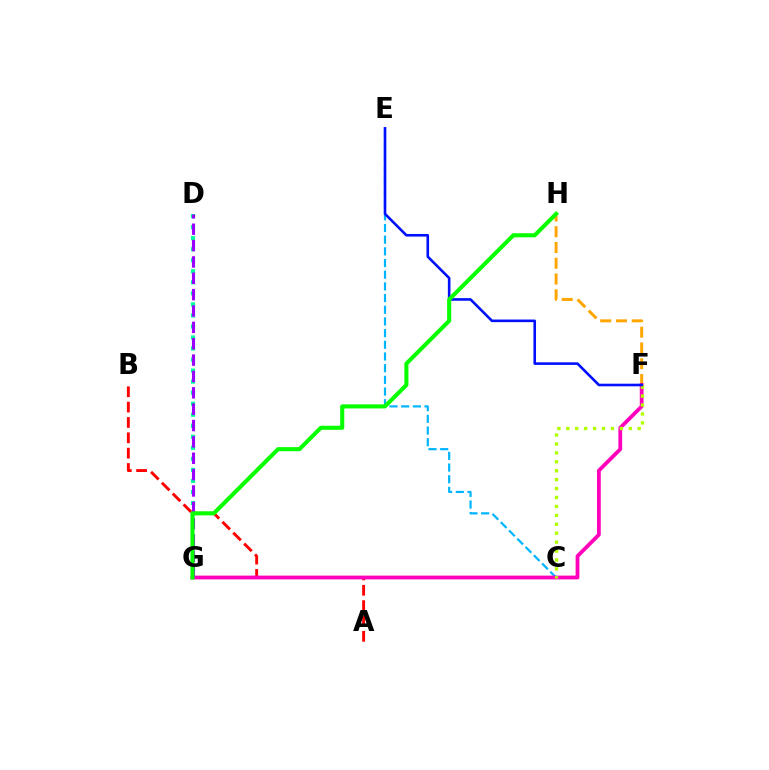{('A', 'B'): [{'color': '#ff0000', 'line_style': 'dashed', 'thickness': 2.08}], ('F', 'H'): [{'color': '#ffa500', 'line_style': 'dashed', 'thickness': 2.14}], ('C', 'E'): [{'color': '#00b5ff', 'line_style': 'dashed', 'thickness': 1.59}], ('D', 'G'): [{'color': '#00ff9d', 'line_style': 'dotted', 'thickness': 3.0}, {'color': '#9b00ff', 'line_style': 'dashed', 'thickness': 2.22}], ('F', 'G'): [{'color': '#ff00bd', 'line_style': 'solid', 'thickness': 2.72}], ('C', 'F'): [{'color': '#b3ff00', 'line_style': 'dotted', 'thickness': 2.42}], ('E', 'F'): [{'color': '#0010ff', 'line_style': 'solid', 'thickness': 1.87}], ('G', 'H'): [{'color': '#08ff00', 'line_style': 'solid', 'thickness': 2.93}]}